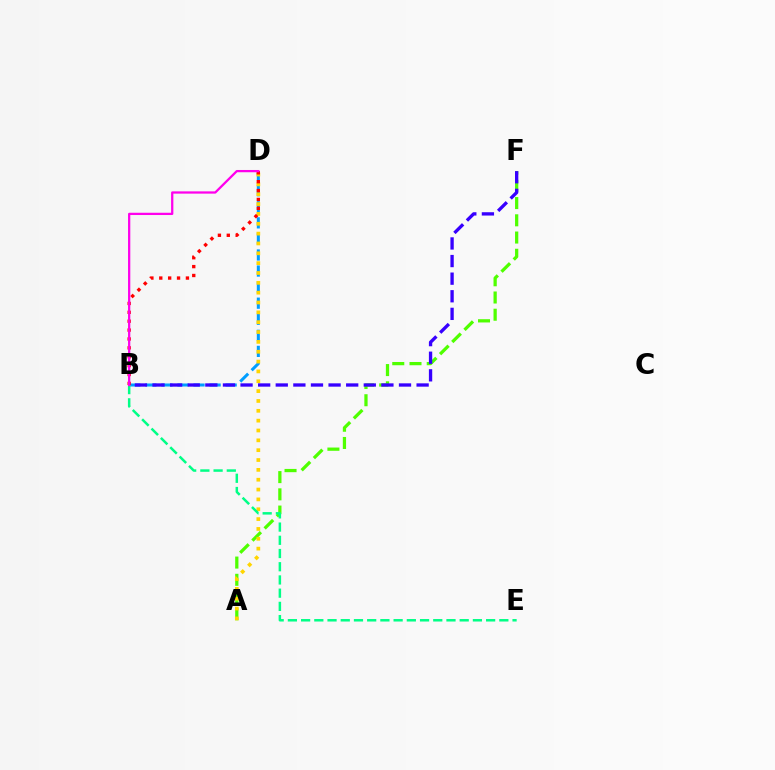{('B', 'D'): [{'color': '#009eff', 'line_style': 'dashed', 'thickness': 2.18}, {'color': '#ff0000', 'line_style': 'dotted', 'thickness': 2.41}, {'color': '#ff00ed', 'line_style': 'solid', 'thickness': 1.63}], ('A', 'F'): [{'color': '#4fff00', 'line_style': 'dashed', 'thickness': 2.34}], ('A', 'D'): [{'color': '#ffd500', 'line_style': 'dotted', 'thickness': 2.67}], ('B', 'F'): [{'color': '#3700ff', 'line_style': 'dashed', 'thickness': 2.39}], ('B', 'E'): [{'color': '#00ff86', 'line_style': 'dashed', 'thickness': 1.8}]}